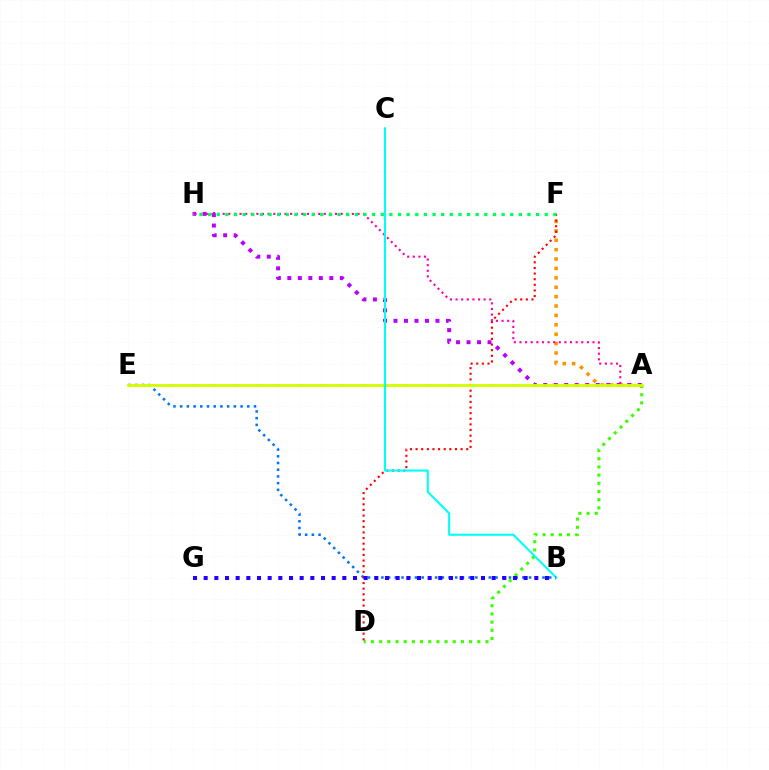{('A', 'F'): [{'color': '#ff9400', 'line_style': 'dotted', 'thickness': 2.55}], ('A', 'H'): [{'color': '#b900ff', 'line_style': 'dotted', 'thickness': 2.85}, {'color': '#ff00ac', 'line_style': 'dotted', 'thickness': 1.53}], ('A', 'D'): [{'color': '#3dff00', 'line_style': 'dotted', 'thickness': 2.22}], ('B', 'E'): [{'color': '#0074ff', 'line_style': 'dotted', 'thickness': 1.82}], ('D', 'F'): [{'color': '#ff0000', 'line_style': 'dotted', 'thickness': 1.53}], ('A', 'E'): [{'color': '#d1ff00', 'line_style': 'solid', 'thickness': 2.06}], ('B', 'C'): [{'color': '#00fff6', 'line_style': 'solid', 'thickness': 1.51}], ('F', 'H'): [{'color': '#00ff5c', 'line_style': 'dotted', 'thickness': 2.35}], ('B', 'G'): [{'color': '#2500ff', 'line_style': 'dotted', 'thickness': 2.9}]}